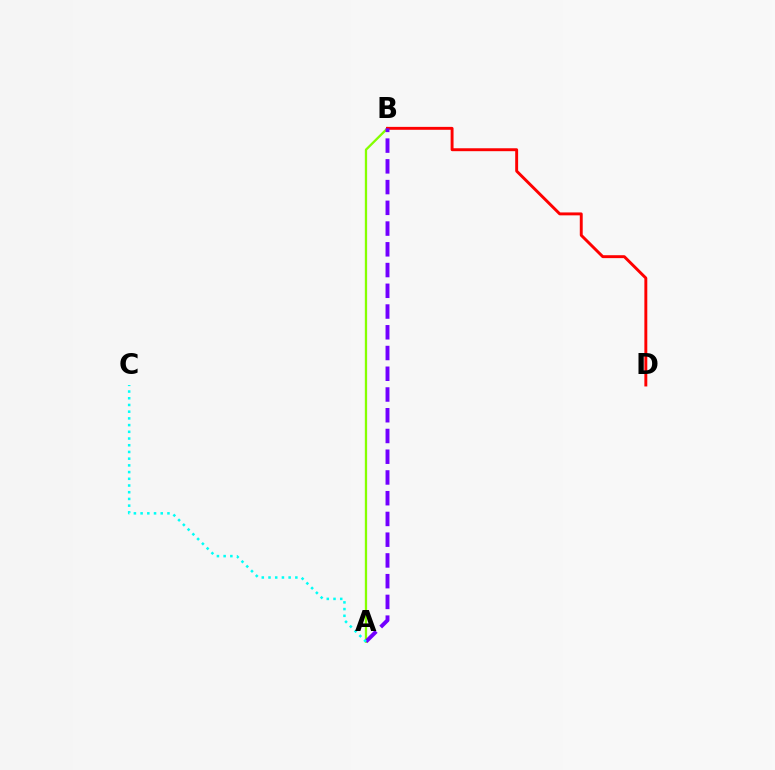{('A', 'B'): [{'color': '#84ff00', 'line_style': 'solid', 'thickness': 1.65}, {'color': '#7200ff', 'line_style': 'dashed', 'thickness': 2.82}], ('B', 'D'): [{'color': '#ff0000', 'line_style': 'solid', 'thickness': 2.1}], ('A', 'C'): [{'color': '#00fff6', 'line_style': 'dotted', 'thickness': 1.82}]}